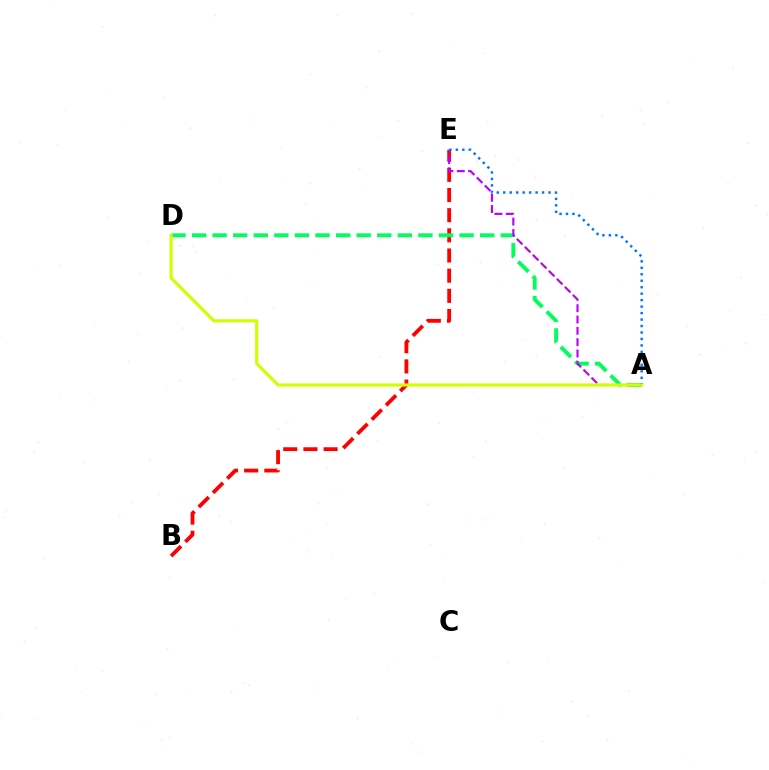{('B', 'E'): [{'color': '#ff0000', 'line_style': 'dashed', 'thickness': 2.74}], ('A', 'D'): [{'color': '#00ff5c', 'line_style': 'dashed', 'thickness': 2.8}, {'color': '#d1ff00', 'line_style': 'solid', 'thickness': 2.27}], ('A', 'E'): [{'color': '#b900ff', 'line_style': 'dashed', 'thickness': 1.54}, {'color': '#0074ff', 'line_style': 'dotted', 'thickness': 1.76}]}